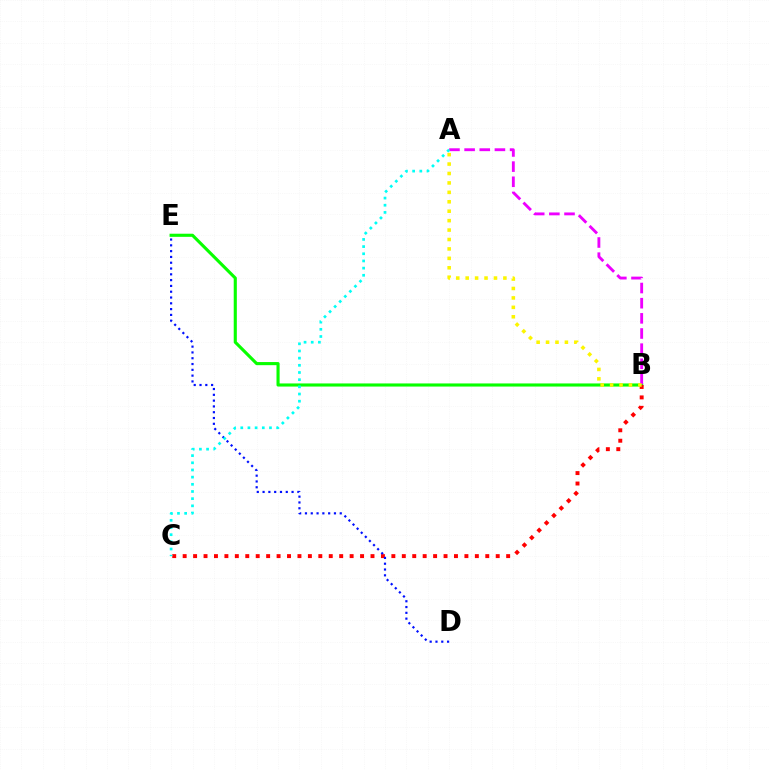{('B', 'E'): [{'color': '#08ff00', 'line_style': 'solid', 'thickness': 2.24}], ('B', 'C'): [{'color': '#ff0000', 'line_style': 'dotted', 'thickness': 2.84}], ('A', 'B'): [{'color': '#ee00ff', 'line_style': 'dashed', 'thickness': 2.06}, {'color': '#fcf500', 'line_style': 'dotted', 'thickness': 2.56}], ('D', 'E'): [{'color': '#0010ff', 'line_style': 'dotted', 'thickness': 1.58}], ('A', 'C'): [{'color': '#00fff6', 'line_style': 'dotted', 'thickness': 1.95}]}